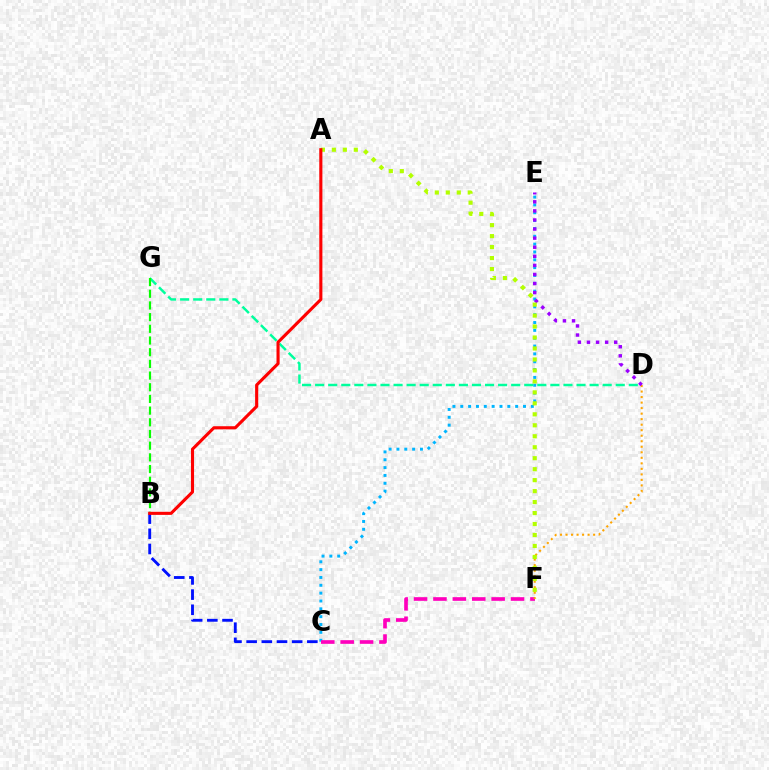{('C', 'E'): [{'color': '#00b5ff', 'line_style': 'dotted', 'thickness': 2.13}], ('B', 'C'): [{'color': '#0010ff', 'line_style': 'dashed', 'thickness': 2.06}], ('C', 'F'): [{'color': '#ff00bd', 'line_style': 'dashed', 'thickness': 2.64}], ('D', 'F'): [{'color': '#ffa500', 'line_style': 'dotted', 'thickness': 1.5}], ('D', 'E'): [{'color': '#9b00ff', 'line_style': 'dotted', 'thickness': 2.47}], ('D', 'G'): [{'color': '#00ff9d', 'line_style': 'dashed', 'thickness': 1.78}], ('B', 'G'): [{'color': '#08ff00', 'line_style': 'dashed', 'thickness': 1.59}], ('A', 'F'): [{'color': '#b3ff00', 'line_style': 'dotted', 'thickness': 2.98}], ('A', 'B'): [{'color': '#ff0000', 'line_style': 'solid', 'thickness': 2.23}]}